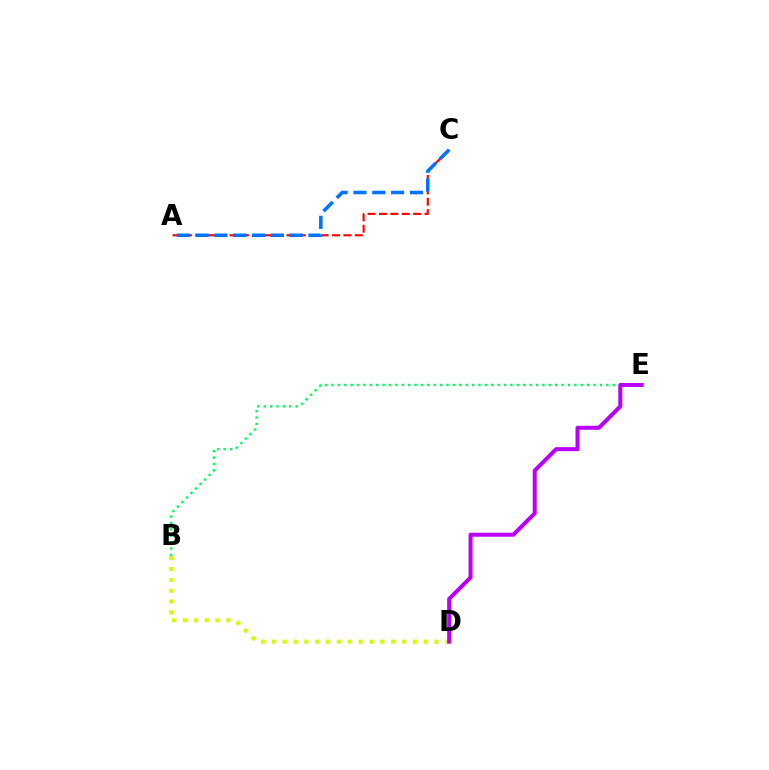{('A', 'C'): [{'color': '#ff0000', 'line_style': 'dashed', 'thickness': 1.55}, {'color': '#0074ff', 'line_style': 'dashed', 'thickness': 2.56}], ('B', 'E'): [{'color': '#00ff5c', 'line_style': 'dotted', 'thickness': 1.74}], ('B', 'D'): [{'color': '#d1ff00', 'line_style': 'dotted', 'thickness': 2.95}], ('D', 'E'): [{'color': '#b900ff', 'line_style': 'solid', 'thickness': 2.88}]}